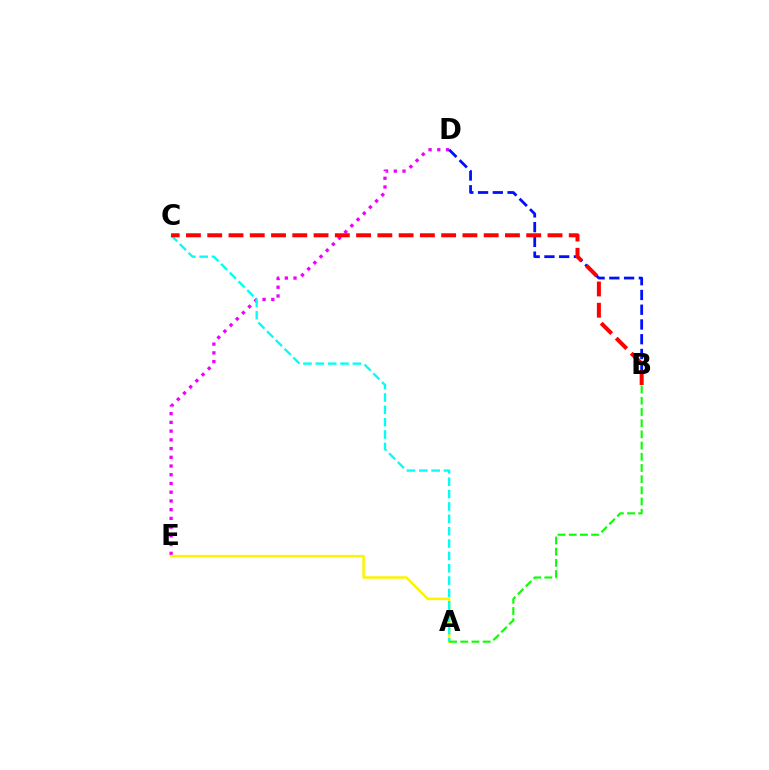{('D', 'E'): [{'color': '#ee00ff', 'line_style': 'dotted', 'thickness': 2.37}], ('A', 'E'): [{'color': '#fcf500', 'line_style': 'solid', 'thickness': 1.81}], ('A', 'C'): [{'color': '#00fff6', 'line_style': 'dashed', 'thickness': 1.68}], ('B', 'D'): [{'color': '#0010ff', 'line_style': 'dashed', 'thickness': 2.0}], ('B', 'C'): [{'color': '#ff0000', 'line_style': 'dashed', 'thickness': 2.89}], ('A', 'B'): [{'color': '#08ff00', 'line_style': 'dashed', 'thickness': 1.52}]}